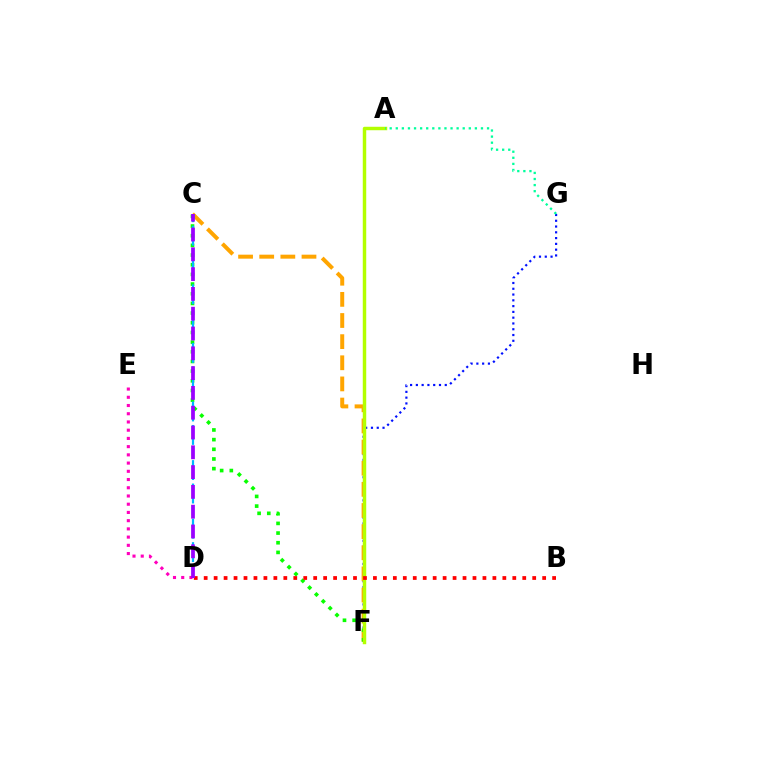{('F', 'G'): [{'color': '#0010ff', 'line_style': 'dotted', 'thickness': 1.57}], ('D', 'E'): [{'color': '#ff00bd', 'line_style': 'dotted', 'thickness': 2.23}], ('C', 'F'): [{'color': '#ffa500', 'line_style': 'dashed', 'thickness': 2.87}, {'color': '#08ff00', 'line_style': 'dotted', 'thickness': 2.63}], ('A', 'F'): [{'color': '#b3ff00', 'line_style': 'solid', 'thickness': 2.49}], ('C', 'D'): [{'color': '#00b5ff', 'line_style': 'dashed', 'thickness': 1.59}, {'color': '#9b00ff', 'line_style': 'dashed', 'thickness': 2.69}], ('A', 'G'): [{'color': '#00ff9d', 'line_style': 'dotted', 'thickness': 1.65}], ('B', 'D'): [{'color': '#ff0000', 'line_style': 'dotted', 'thickness': 2.7}]}